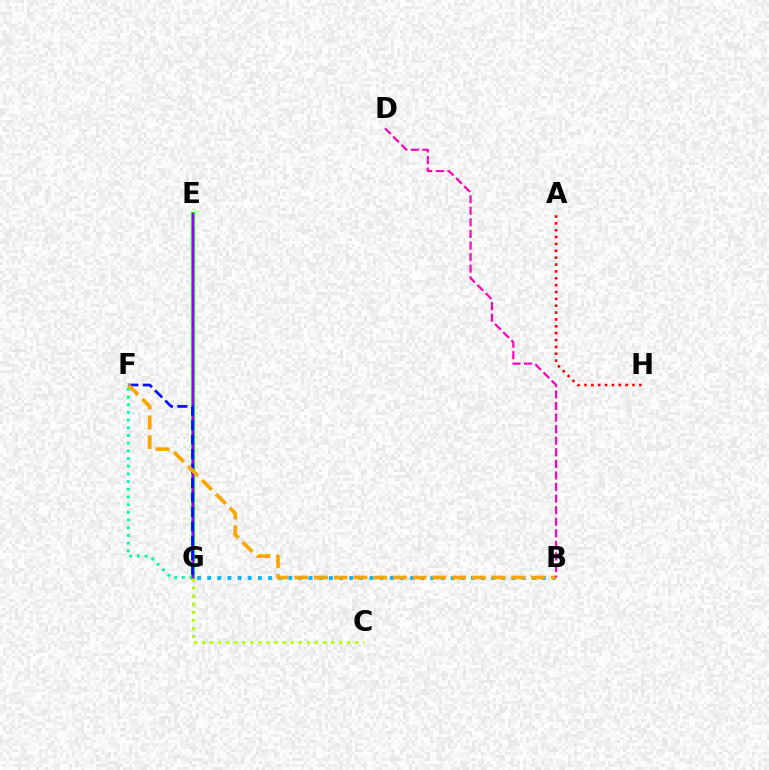{('A', 'H'): [{'color': '#ff0000', 'line_style': 'dotted', 'thickness': 1.86}], ('F', 'G'): [{'color': '#00ff9d', 'line_style': 'dotted', 'thickness': 2.09}, {'color': '#0010ff', 'line_style': 'dashed', 'thickness': 1.96}], ('E', 'G'): [{'color': '#08ff00', 'line_style': 'solid', 'thickness': 2.85}, {'color': '#9b00ff', 'line_style': 'solid', 'thickness': 1.62}], ('B', 'G'): [{'color': '#00b5ff', 'line_style': 'dotted', 'thickness': 2.76}], ('B', 'F'): [{'color': '#ffa500', 'line_style': 'dashed', 'thickness': 2.68}], ('B', 'D'): [{'color': '#ff00bd', 'line_style': 'dashed', 'thickness': 1.57}], ('C', 'G'): [{'color': '#b3ff00', 'line_style': 'dotted', 'thickness': 2.19}]}